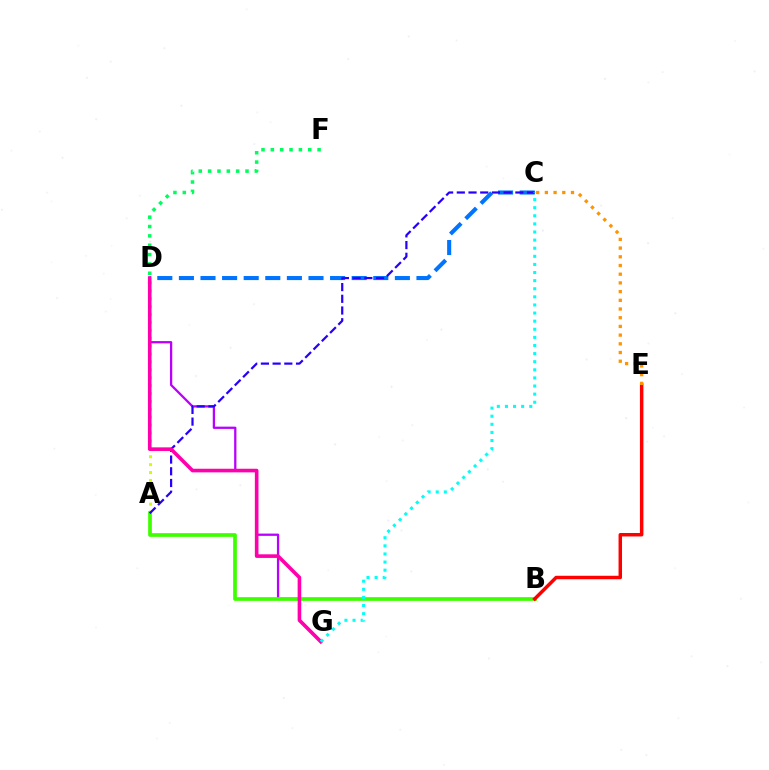{('D', 'F'): [{'color': '#00ff5c', 'line_style': 'dotted', 'thickness': 2.54}], ('A', 'D'): [{'color': '#d1ff00', 'line_style': 'dotted', 'thickness': 2.15}], ('D', 'G'): [{'color': '#b900ff', 'line_style': 'solid', 'thickness': 1.64}, {'color': '#ff00ac', 'line_style': 'solid', 'thickness': 2.61}], ('A', 'B'): [{'color': '#3dff00', 'line_style': 'solid', 'thickness': 2.67}], ('C', 'D'): [{'color': '#0074ff', 'line_style': 'dashed', 'thickness': 2.93}], ('A', 'C'): [{'color': '#2500ff', 'line_style': 'dashed', 'thickness': 1.59}], ('C', 'G'): [{'color': '#00fff6', 'line_style': 'dotted', 'thickness': 2.2}], ('B', 'E'): [{'color': '#ff0000', 'line_style': 'solid', 'thickness': 2.5}], ('C', 'E'): [{'color': '#ff9400', 'line_style': 'dotted', 'thickness': 2.36}]}